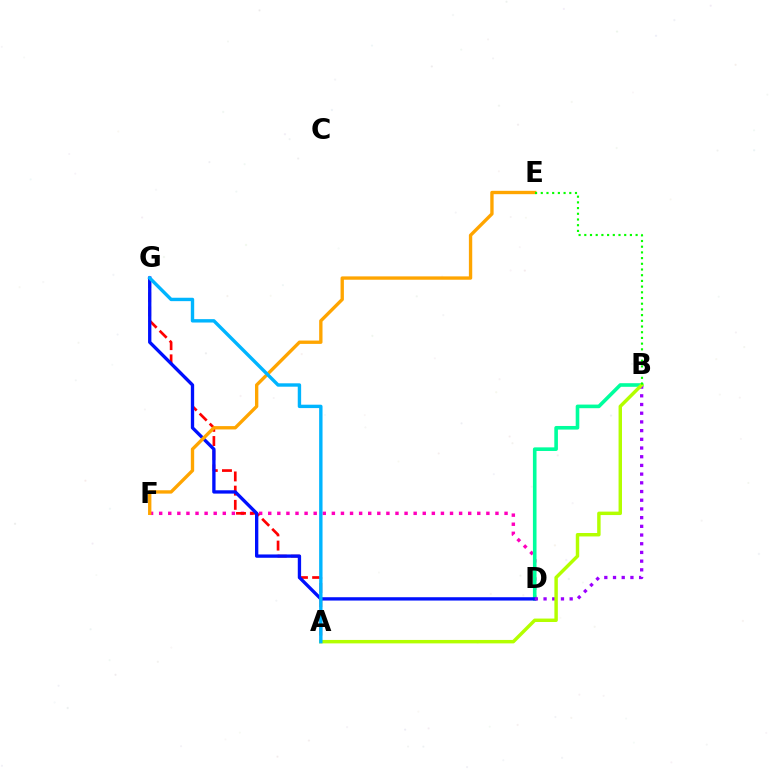{('D', 'F'): [{'color': '#ff00bd', 'line_style': 'dotted', 'thickness': 2.47}], ('B', 'D'): [{'color': '#00ff9d', 'line_style': 'solid', 'thickness': 2.6}, {'color': '#9b00ff', 'line_style': 'dotted', 'thickness': 2.36}], ('A', 'G'): [{'color': '#ff0000', 'line_style': 'dashed', 'thickness': 1.93}, {'color': '#00b5ff', 'line_style': 'solid', 'thickness': 2.44}], ('D', 'G'): [{'color': '#0010ff', 'line_style': 'solid', 'thickness': 2.4}], ('E', 'F'): [{'color': '#ffa500', 'line_style': 'solid', 'thickness': 2.41}], ('A', 'B'): [{'color': '#b3ff00', 'line_style': 'solid', 'thickness': 2.48}], ('B', 'E'): [{'color': '#08ff00', 'line_style': 'dotted', 'thickness': 1.55}]}